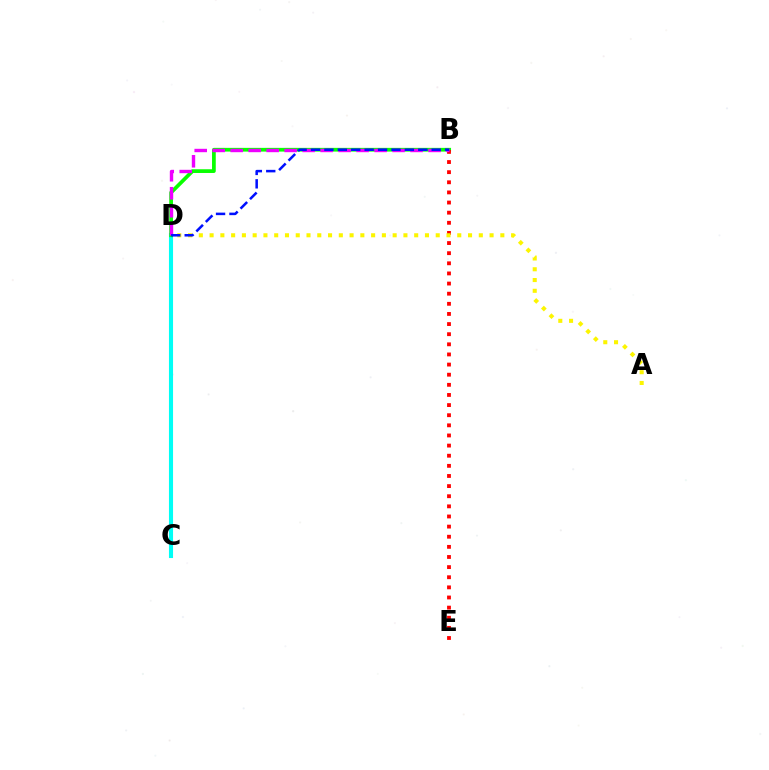{('C', 'D'): [{'color': '#00fff6', 'line_style': 'solid', 'thickness': 2.95}], ('B', 'D'): [{'color': '#08ff00', 'line_style': 'solid', 'thickness': 2.68}, {'color': '#ee00ff', 'line_style': 'dashed', 'thickness': 2.44}, {'color': '#0010ff', 'line_style': 'dashed', 'thickness': 1.82}], ('B', 'E'): [{'color': '#ff0000', 'line_style': 'dotted', 'thickness': 2.75}], ('A', 'D'): [{'color': '#fcf500', 'line_style': 'dotted', 'thickness': 2.93}]}